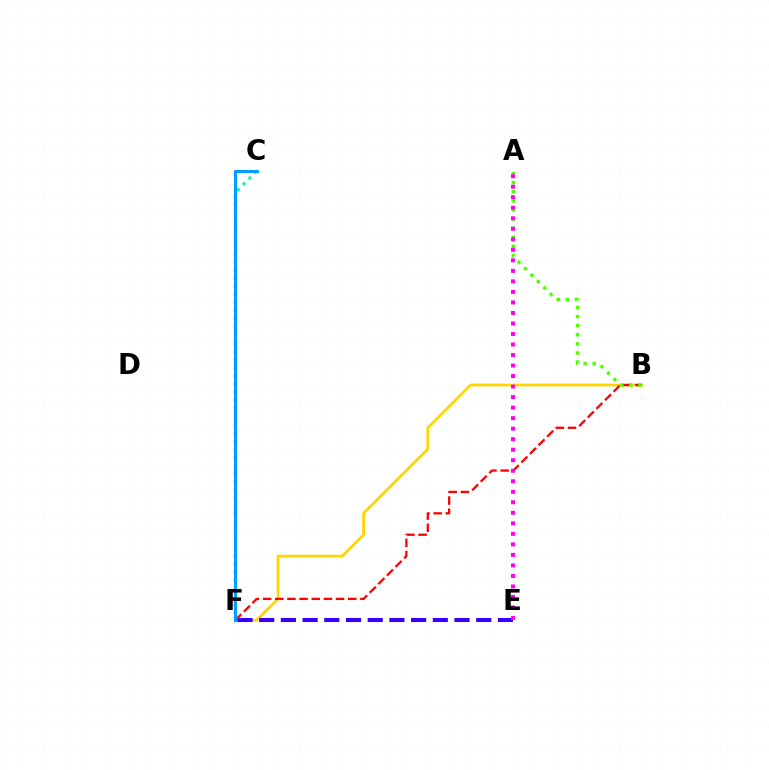{('B', 'F'): [{'color': '#ffd500', 'line_style': 'solid', 'thickness': 1.98}, {'color': '#ff0000', 'line_style': 'dashed', 'thickness': 1.65}], ('C', 'F'): [{'color': '#00ff86', 'line_style': 'dotted', 'thickness': 2.22}, {'color': '#009eff', 'line_style': 'solid', 'thickness': 2.26}], ('E', 'F'): [{'color': '#3700ff', 'line_style': 'dashed', 'thickness': 2.95}], ('A', 'B'): [{'color': '#4fff00', 'line_style': 'dotted', 'thickness': 2.47}], ('A', 'E'): [{'color': '#ff00ed', 'line_style': 'dotted', 'thickness': 2.86}]}